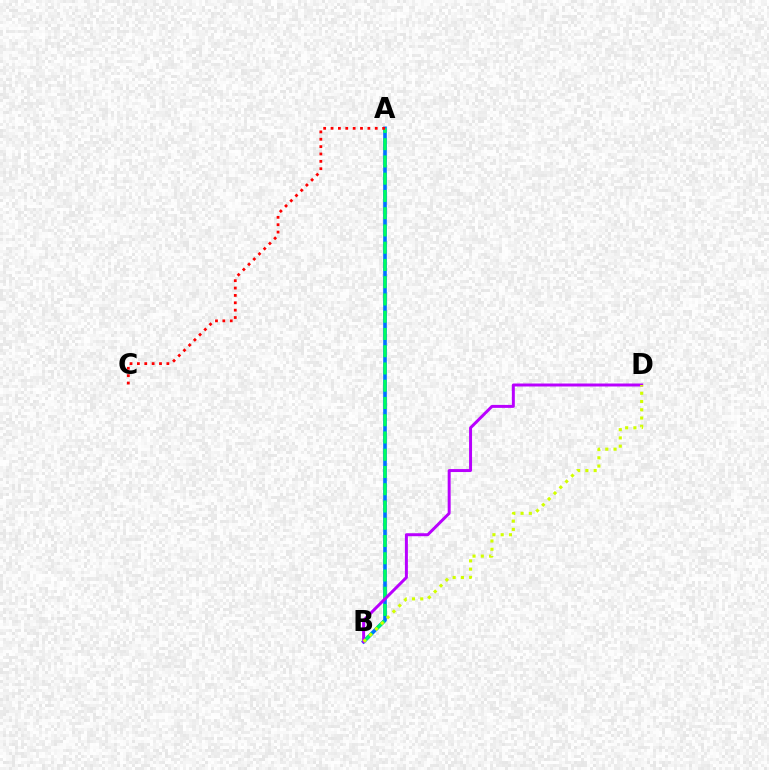{('A', 'B'): [{'color': '#0074ff', 'line_style': 'solid', 'thickness': 2.63}, {'color': '#00ff5c', 'line_style': 'dashed', 'thickness': 2.34}], ('A', 'C'): [{'color': '#ff0000', 'line_style': 'dotted', 'thickness': 2.0}], ('B', 'D'): [{'color': '#b900ff', 'line_style': 'solid', 'thickness': 2.14}, {'color': '#d1ff00', 'line_style': 'dotted', 'thickness': 2.24}]}